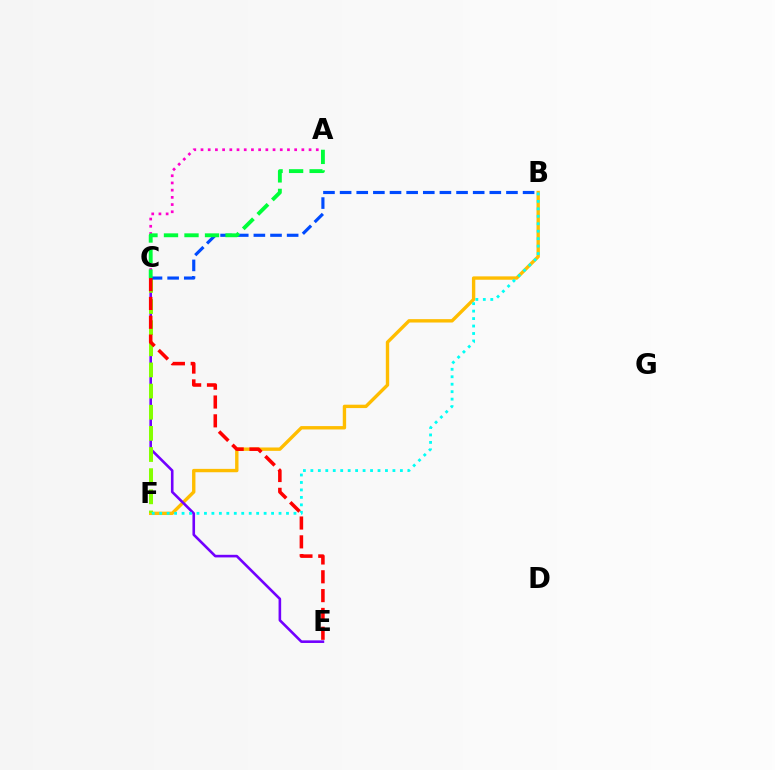{('B', 'F'): [{'color': '#ffbd00', 'line_style': 'solid', 'thickness': 2.43}, {'color': '#00fff6', 'line_style': 'dotted', 'thickness': 2.03}], ('C', 'E'): [{'color': '#7200ff', 'line_style': 'solid', 'thickness': 1.88}, {'color': '#ff0000', 'line_style': 'dashed', 'thickness': 2.56}], ('A', 'C'): [{'color': '#ff00cf', 'line_style': 'dotted', 'thickness': 1.96}, {'color': '#00ff39', 'line_style': 'dashed', 'thickness': 2.79}], ('C', 'F'): [{'color': '#84ff00', 'line_style': 'dashed', 'thickness': 2.87}], ('B', 'C'): [{'color': '#004bff', 'line_style': 'dashed', 'thickness': 2.26}]}